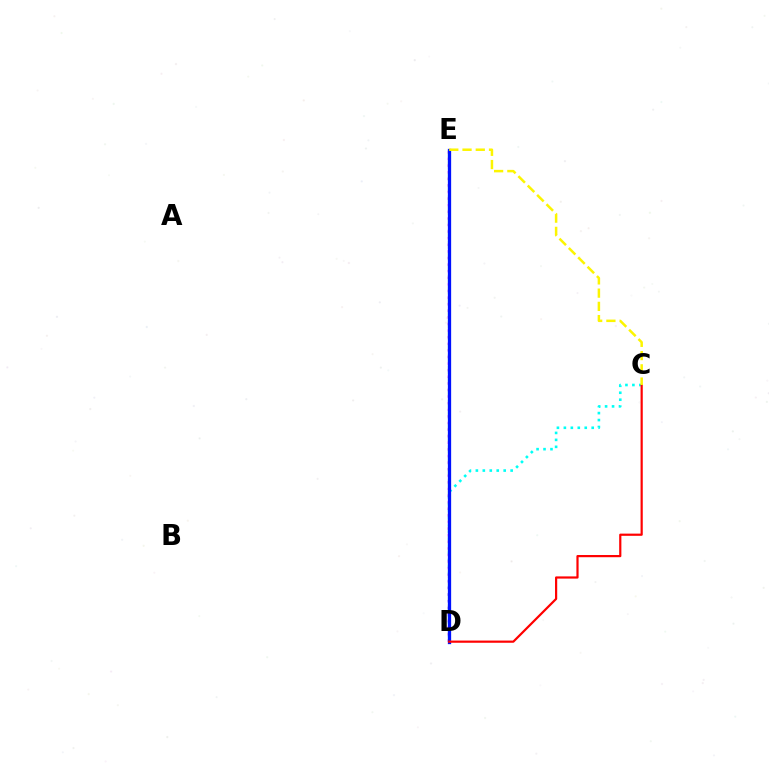{('D', 'E'): [{'color': '#08ff00', 'line_style': 'dashed', 'thickness': 1.54}, {'color': '#ee00ff', 'line_style': 'dotted', 'thickness': 1.79}, {'color': '#0010ff', 'line_style': 'solid', 'thickness': 2.36}], ('C', 'D'): [{'color': '#00fff6', 'line_style': 'dotted', 'thickness': 1.89}, {'color': '#ff0000', 'line_style': 'solid', 'thickness': 1.58}], ('C', 'E'): [{'color': '#fcf500', 'line_style': 'dashed', 'thickness': 1.8}]}